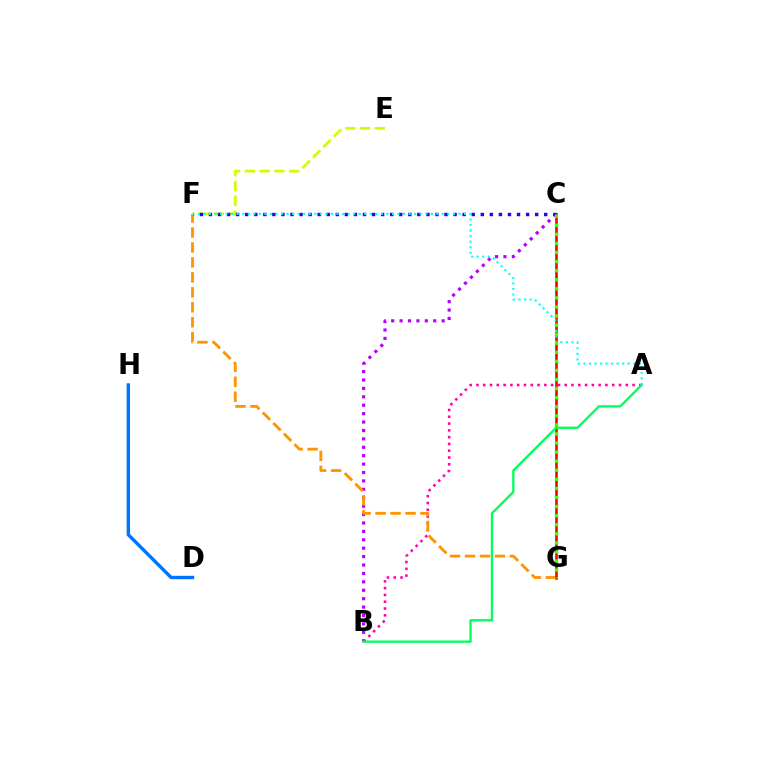{('D', 'H'): [{'color': '#0074ff', 'line_style': 'solid', 'thickness': 2.45}], ('B', 'C'): [{'color': '#b900ff', 'line_style': 'dotted', 'thickness': 2.29}], ('A', 'B'): [{'color': '#ff00ac', 'line_style': 'dotted', 'thickness': 1.84}, {'color': '#00ff5c', 'line_style': 'solid', 'thickness': 1.68}], ('F', 'G'): [{'color': '#ff9400', 'line_style': 'dashed', 'thickness': 2.03}], ('E', 'F'): [{'color': '#d1ff00', 'line_style': 'dashed', 'thickness': 2.01}], ('C', 'G'): [{'color': '#ff0000', 'line_style': 'solid', 'thickness': 1.9}, {'color': '#3dff00', 'line_style': 'dotted', 'thickness': 2.47}], ('C', 'F'): [{'color': '#2500ff', 'line_style': 'dotted', 'thickness': 2.46}], ('A', 'F'): [{'color': '#00fff6', 'line_style': 'dotted', 'thickness': 1.51}]}